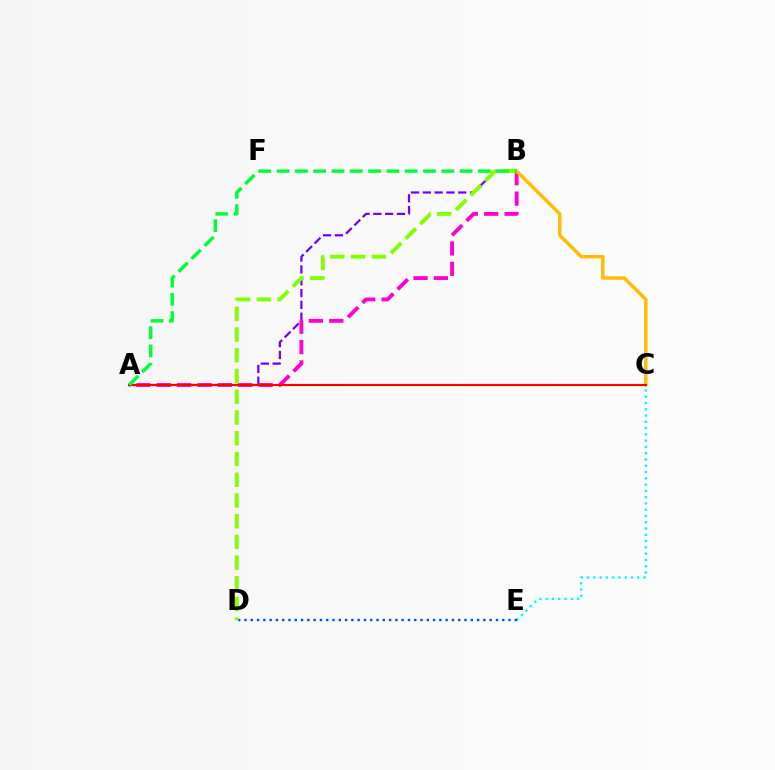{('A', 'B'): [{'color': '#7200ff', 'line_style': 'dashed', 'thickness': 1.61}, {'color': '#ff00cf', 'line_style': 'dashed', 'thickness': 2.77}, {'color': '#00ff39', 'line_style': 'dashed', 'thickness': 2.49}], ('C', 'E'): [{'color': '#00fff6', 'line_style': 'dotted', 'thickness': 1.71}], ('D', 'E'): [{'color': '#004bff', 'line_style': 'dotted', 'thickness': 1.71}], ('B', 'C'): [{'color': '#ffbd00', 'line_style': 'solid', 'thickness': 2.49}], ('B', 'D'): [{'color': '#84ff00', 'line_style': 'dashed', 'thickness': 2.82}], ('A', 'C'): [{'color': '#ff0000', 'line_style': 'solid', 'thickness': 1.52}]}